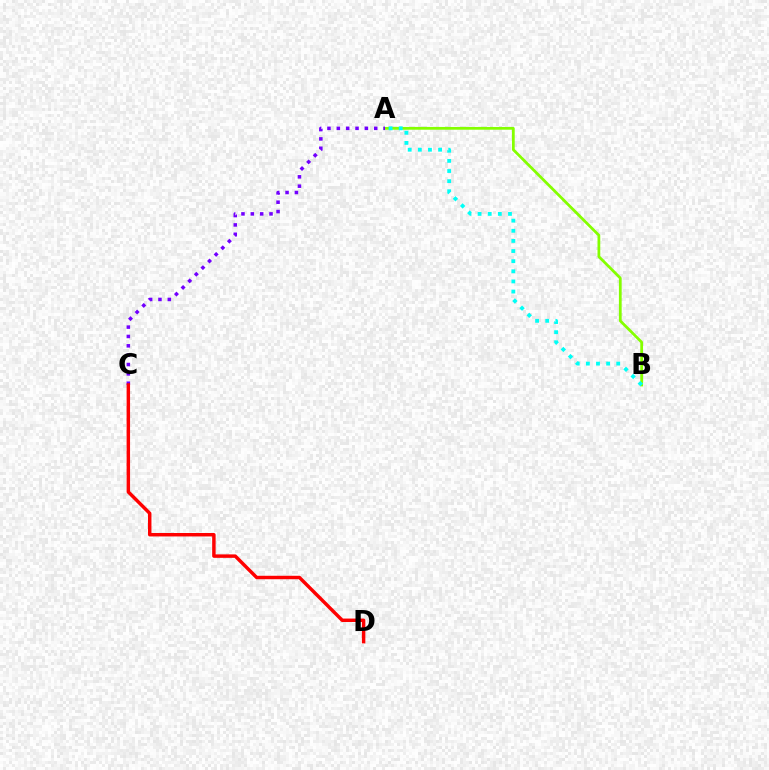{('A', 'B'): [{'color': '#84ff00', 'line_style': 'solid', 'thickness': 1.99}, {'color': '#00fff6', 'line_style': 'dotted', 'thickness': 2.75}], ('A', 'C'): [{'color': '#7200ff', 'line_style': 'dotted', 'thickness': 2.54}], ('C', 'D'): [{'color': '#ff0000', 'line_style': 'solid', 'thickness': 2.48}]}